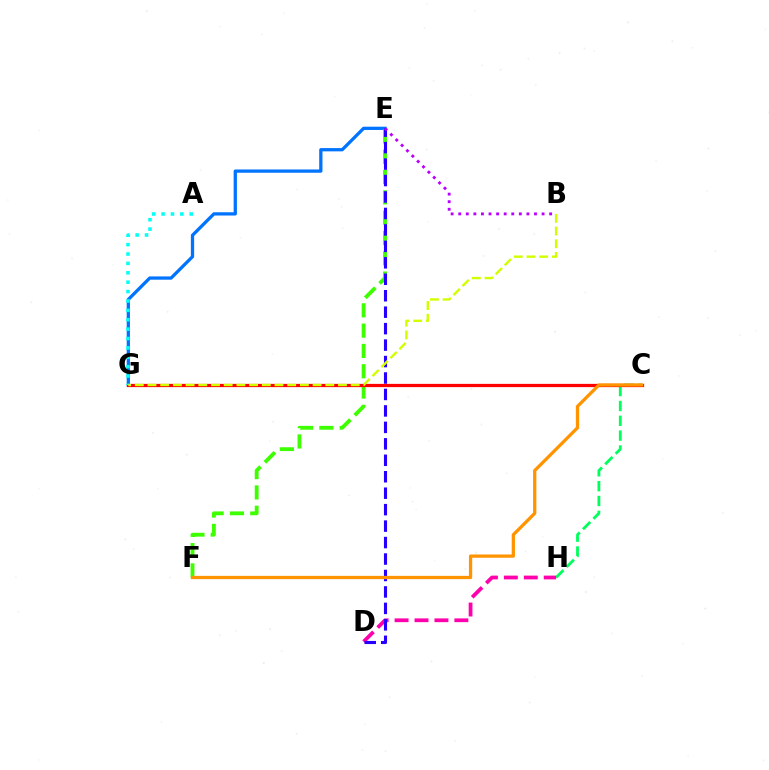{('C', 'H'): [{'color': '#00ff5c', 'line_style': 'dashed', 'thickness': 2.02}], ('E', 'G'): [{'color': '#0074ff', 'line_style': 'solid', 'thickness': 2.36}], ('D', 'H'): [{'color': '#ff00ac', 'line_style': 'dashed', 'thickness': 2.71}], ('E', 'F'): [{'color': '#3dff00', 'line_style': 'dashed', 'thickness': 2.76}], ('D', 'E'): [{'color': '#2500ff', 'line_style': 'dashed', 'thickness': 2.24}], ('C', 'G'): [{'color': '#ff0000', 'line_style': 'solid', 'thickness': 2.33}], ('C', 'F'): [{'color': '#ff9400', 'line_style': 'solid', 'thickness': 2.35}], ('B', 'E'): [{'color': '#b900ff', 'line_style': 'dotted', 'thickness': 2.06}], ('A', 'G'): [{'color': '#00fff6', 'line_style': 'dotted', 'thickness': 2.55}], ('B', 'G'): [{'color': '#d1ff00', 'line_style': 'dashed', 'thickness': 1.73}]}